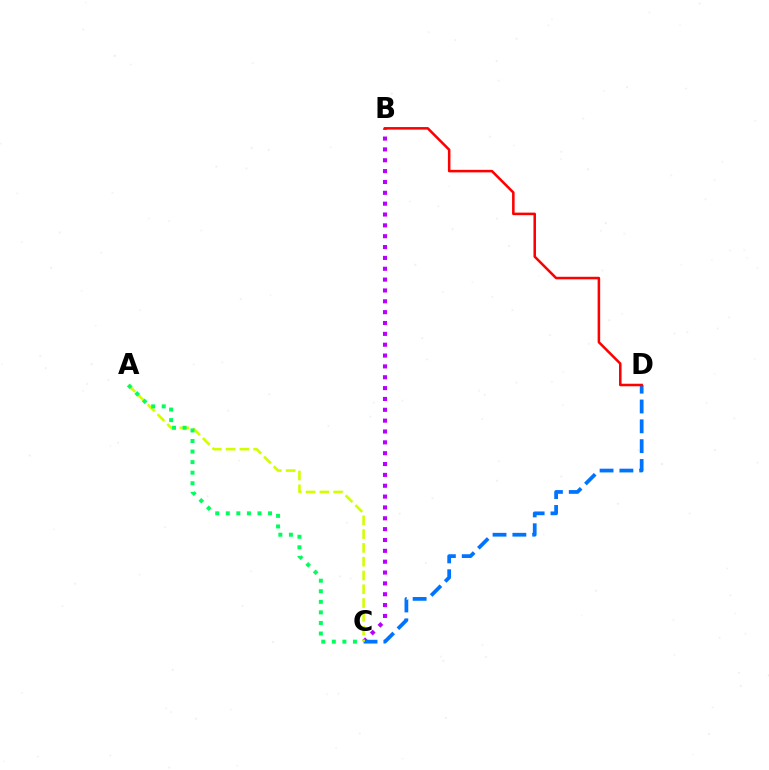{('B', 'C'): [{'color': '#b900ff', 'line_style': 'dotted', 'thickness': 2.95}], ('C', 'D'): [{'color': '#0074ff', 'line_style': 'dashed', 'thickness': 2.69}], ('A', 'C'): [{'color': '#d1ff00', 'line_style': 'dashed', 'thickness': 1.87}, {'color': '#00ff5c', 'line_style': 'dotted', 'thickness': 2.87}], ('B', 'D'): [{'color': '#ff0000', 'line_style': 'solid', 'thickness': 1.83}]}